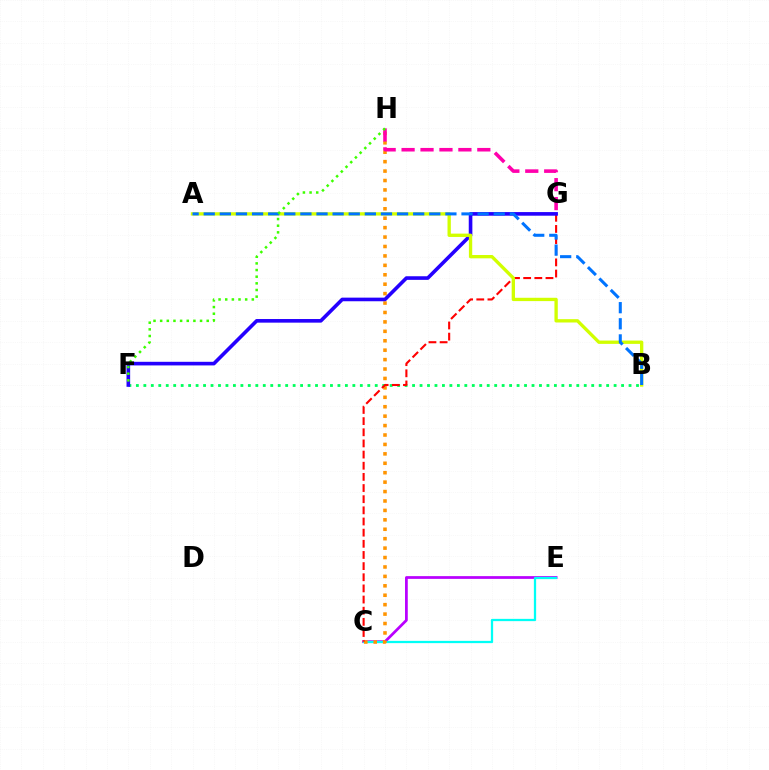{('C', 'E'): [{'color': '#b900ff', 'line_style': 'solid', 'thickness': 1.97}, {'color': '#00fff6', 'line_style': 'solid', 'thickness': 1.63}], ('C', 'H'): [{'color': '#ff9400', 'line_style': 'dotted', 'thickness': 2.56}], ('B', 'F'): [{'color': '#00ff5c', 'line_style': 'dotted', 'thickness': 2.03}], ('C', 'G'): [{'color': '#ff0000', 'line_style': 'dashed', 'thickness': 1.52}], ('F', 'G'): [{'color': '#2500ff', 'line_style': 'solid', 'thickness': 2.61}], ('A', 'B'): [{'color': '#d1ff00', 'line_style': 'solid', 'thickness': 2.39}, {'color': '#0074ff', 'line_style': 'dashed', 'thickness': 2.19}], ('G', 'H'): [{'color': '#ff00ac', 'line_style': 'dashed', 'thickness': 2.57}], ('F', 'H'): [{'color': '#3dff00', 'line_style': 'dotted', 'thickness': 1.81}]}